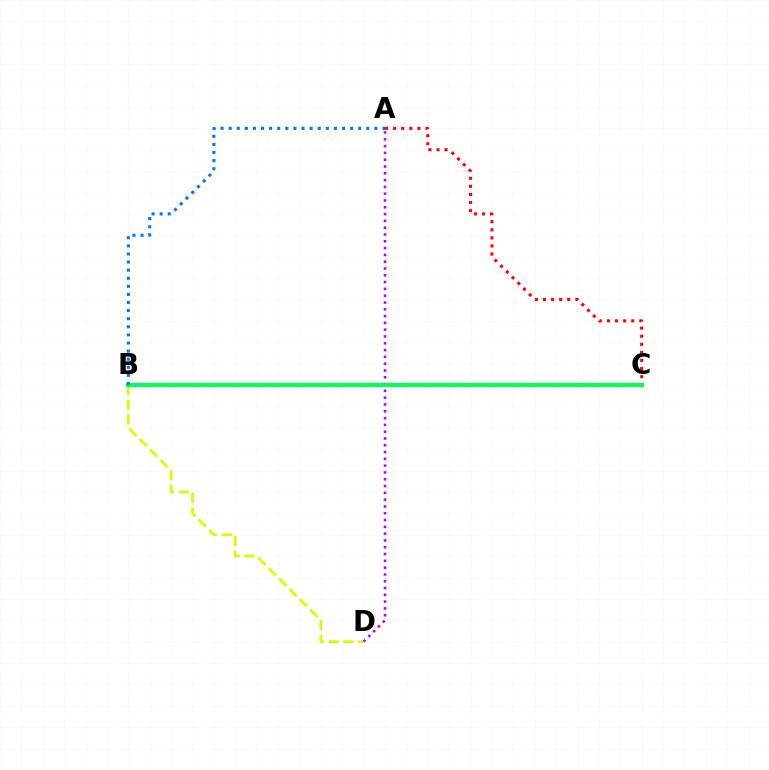{('A', 'C'): [{'color': '#ff0000', 'line_style': 'dotted', 'thickness': 2.2}], ('B', 'D'): [{'color': '#d1ff00', 'line_style': 'dashed', 'thickness': 1.99}], ('A', 'D'): [{'color': '#b900ff', 'line_style': 'dotted', 'thickness': 1.85}], ('B', 'C'): [{'color': '#00ff5c', 'line_style': 'solid', 'thickness': 2.97}], ('A', 'B'): [{'color': '#0074ff', 'line_style': 'dotted', 'thickness': 2.2}]}